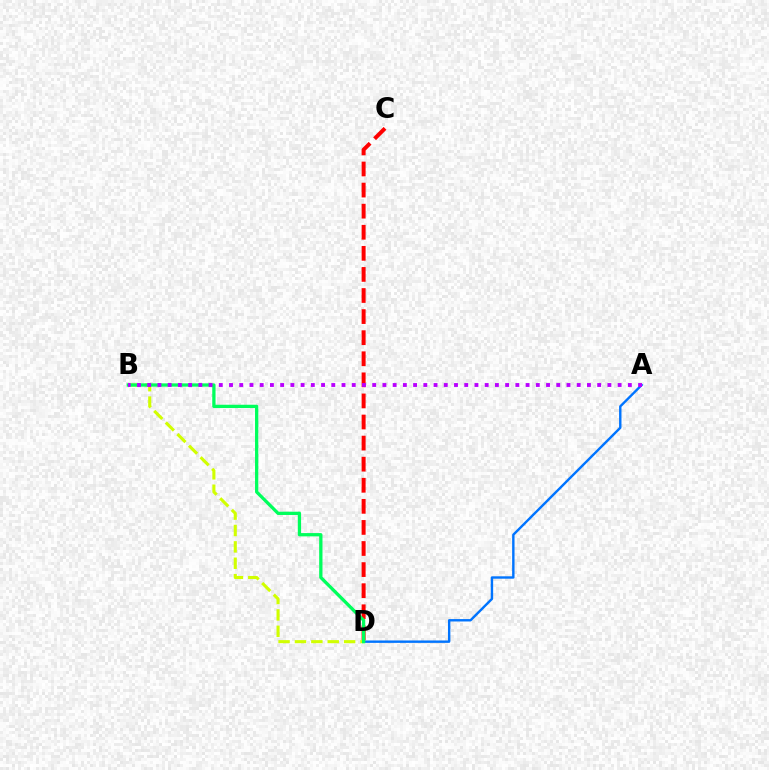{('A', 'D'): [{'color': '#0074ff', 'line_style': 'solid', 'thickness': 1.73}], ('C', 'D'): [{'color': '#ff0000', 'line_style': 'dashed', 'thickness': 2.86}], ('B', 'D'): [{'color': '#d1ff00', 'line_style': 'dashed', 'thickness': 2.23}, {'color': '#00ff5c', 'line_style': 'solid', 'thickness': 2.37}], ('A', 'B'): [{'color': '#b900ff', 'line_style': 'dotted', 'thickness': 2.78}]}